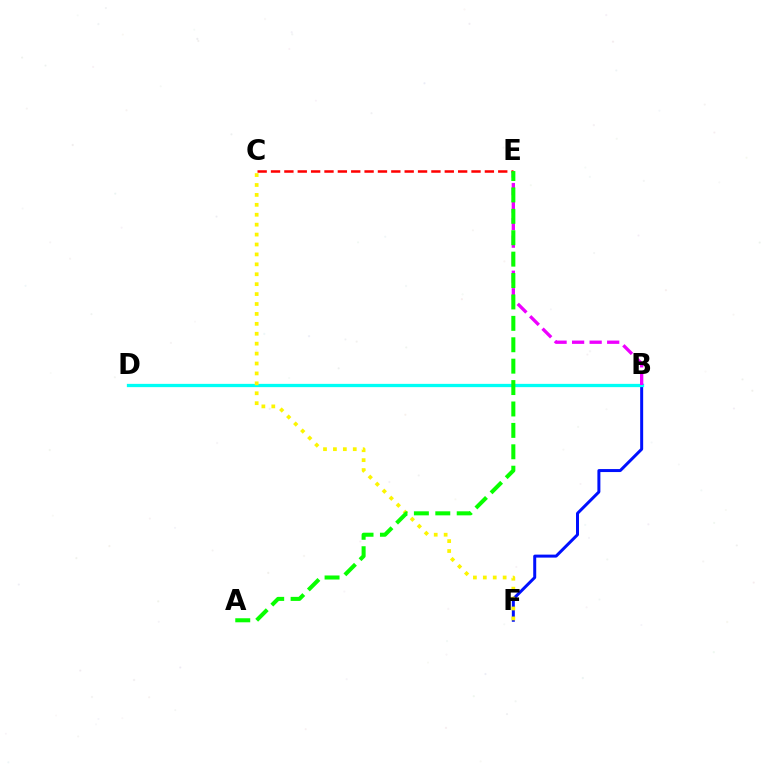{('B', 'F'): [{'color': '#0010ff', 'line_style': 'solid', 'thickness': 2.15}], ('B', 'D'): [{'color': '#00fff6', 'line_style': 'solid', 'thickness': 2.35}], ('C', 'F'): [{'color': '#fcf500', 'line_style': 'dotted', 'thickness': 2.69}], ('B', 'E'): [{'color': '#ee00ff', 'line_style': 'dashed', 'thickness': 2.38}], ('C', 'E'): [{'color': '#ff0000', 'line_style': 'dashed', 'thickness': 1.82}], ('A', 'E'): [{'color': '#08ff00', 'line_style': 'dashed', 'thickness': 2.91}]}